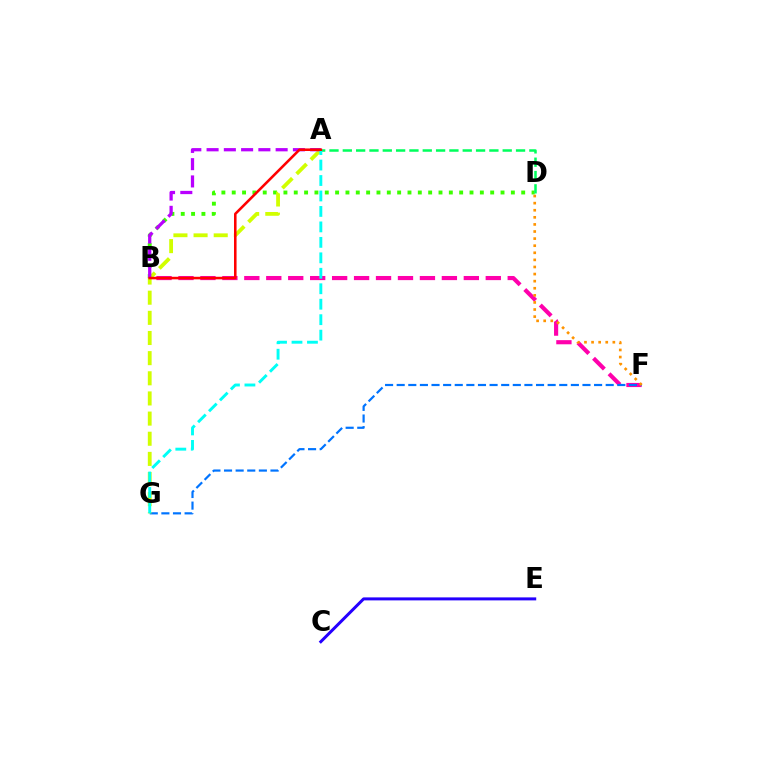{('B', 'F'): [{'color': '#ff00ac', 'line_style': 'dashed', 'thickness': 2.98}], ('B', 'D'): [{'color': '#3dff00', 'line_style': 'dotted', 'thickness': 2.81}], ('F', 'G'): [{'color': '#0074ff', 'line_style': 'dashed', 'thickness': 1.58}], ('A', 'D'): [{'color': '#00ff5c', 'line_style': 'dashed', 'thickness': 1.81}], ('A', 'G'): [{'color': '#d1ff00', 'line_style': 'dashed', 'thickness': 2.74}, {'color': '#00fff6', 'line_style': 'dashed', 'thickness': 2.1}], ('A', 'B'): [{'color': '#b900ff', 'line_style': 'dashed', 'thickness': 2.35}, {'color': '#ff0000', 'line_style': 'solid', 'thickness': 1.84}], ('D', 'F'): [{'color': '#ff9400', 'line_style': 'dotted', 'thickness': 1.93}], ('C', 'E'): [{'color': '#2500ff', 'line_style': 'solid', 'thickness': 2.16}]}